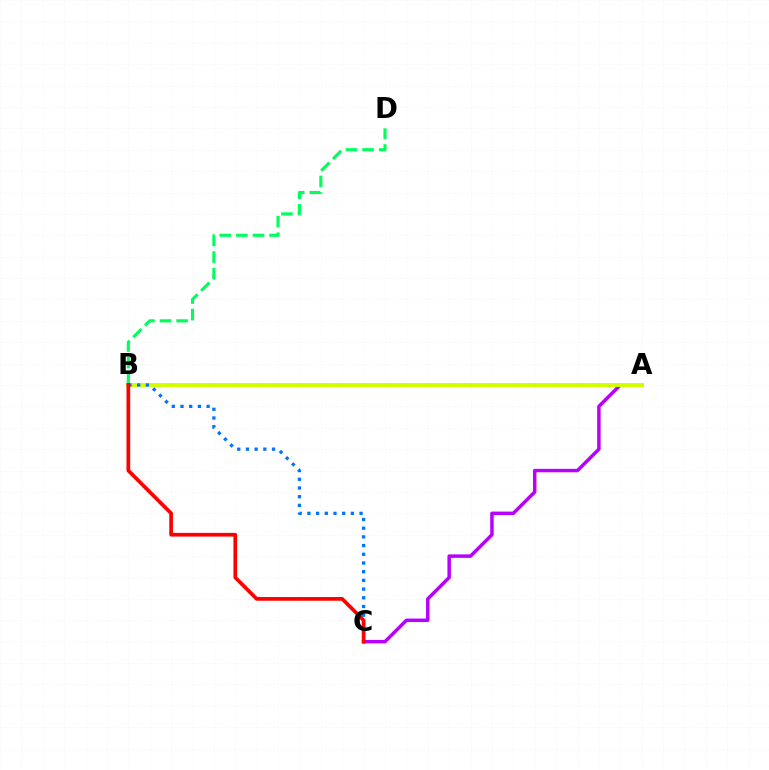{('A', 'C'): [{'color': '#b900ff', 'line_style': 'solid', 'thickness': 2.5}], ('A', 'B'): [{'color': '#d1ff00', 'line_style': 'solid', 'thickness': 2.89}], ('B', 'D'): [{'color': '#00ff5c', 'line_style': 'dashed', 'thickness': 2.26}], ('B', 'C'): [{'color': '#0074ff', 'line_style': 'dotted', 'thickness': 2.36}, {'color': '#ff0000', 'line_style': 'solid', 'thickness': 2.66}]}